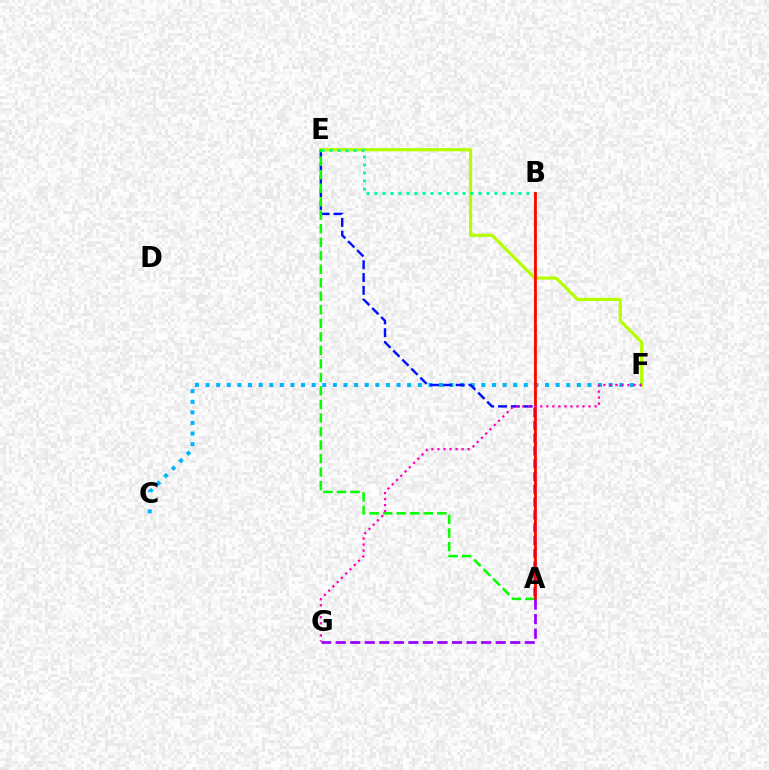{('E', 'F'): [{'color': '#b3ff00', 'line_style': 'solid', 'thickness': 2.3}], ('A', 'B'): [{'color': '#ffa500', 'line_style': 'solid', 'thickness': 1.7}, {'color': '#ff0000', 'line_style': 'solid', 'thickness': 1.95}], ('C', 'F'): [{'color': '#00b5ff', 'line_style': 'dotted', 'thickness': 2.88}], ('A', 'E'): [{'color': '#0010ff', 'line_style': 'dashed', 'thickness': 1.74}, {'color': '#08ff00', 'line_style': 'dashed', 'thickness': 1.84}], ('B', 'E'): [{'color': '#00ff9d', 'line_style': 'dotted', 'thickness': 2.17}], ('A', 'G'): [{'color': '#9b00ff', 'line_style': 'dashed', 'thickness': 1.98}], ('F', 'G'): [{'color': '#ff00bd', 'line_style': 'dotted', 'thickness': 1.64}]}